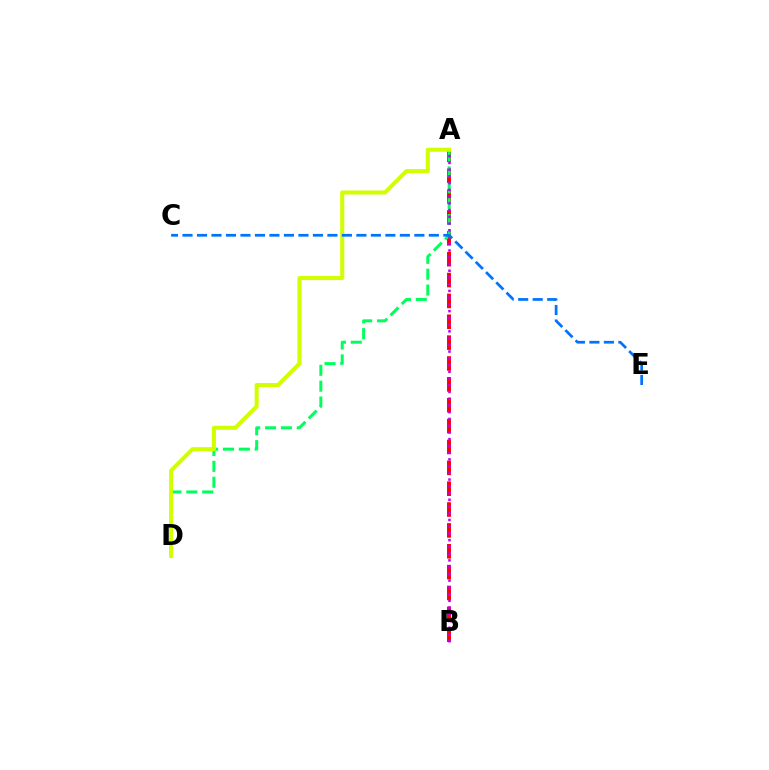{('A', 'B'): [{'color': '#ff0000', 'line_style': 'dashed', 'thickness': 2.83}, {'color': '#b900ff', 'line_style': 'dotted', 'thickness': 1.83}], ('A', 'D'): [{'color': '#00ff5c', 'line_style': 'dashed', 'thickness': 2.16}, {'color': '#d1ff00', 'line_style': 'solid', 'thickness': 2.92}], ('C', 'E'): [{'color': '#0074ff', 'line_style': 'dashed', 'thickness': 1.97}]}